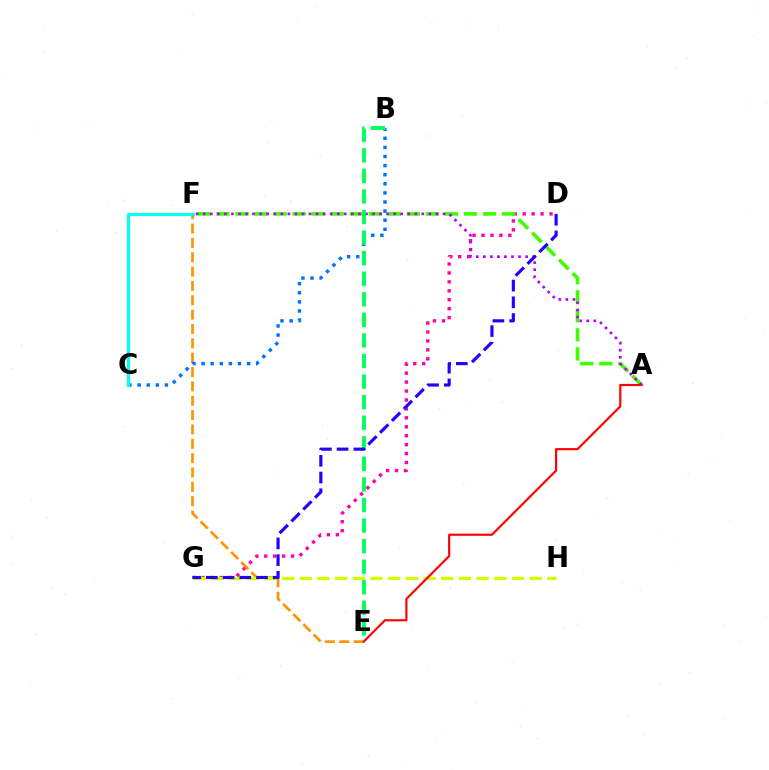{('D', 'G'): [{'color': '#ff00ac', 'line_style': 'dotted', 'thickness': 2.43}, {'color': '#2500ff', 'line_style': 'dashed', 'thickness': 2.27}], ('A', 'F'): [{'color': '#3dff00', 'line_style': 'dashed', 'thickness': 2.59}, {'color': '#b900ff', 'line_style': 'dotted', 'thickness': 1.92}], ('E', 'F'): [{'color': '#ff9400', 'line_style': 'dashed', 'thickness': 1.95}], ('G', 'H'): [{'color': '#d1ff00', 'line_style': 'dashed', 'thickness': 2.4}], ('A', 'E'): [{'color': '#ff0000', 'line_style': 'solid', 'thickness': 1.55}], ('B', 'C'): [{'color': '#0074ff', 'line_style': 'dotted', 'thickness': 2.47}], ('B', 'E'): [{'color': '#00ff5c', 'line_style': 'dashed', 'thickness': 2.79}], ('C', 'F'): [{'color': '#00fff6', 'line_style': 'solid', 'thickness': 2.34}]}